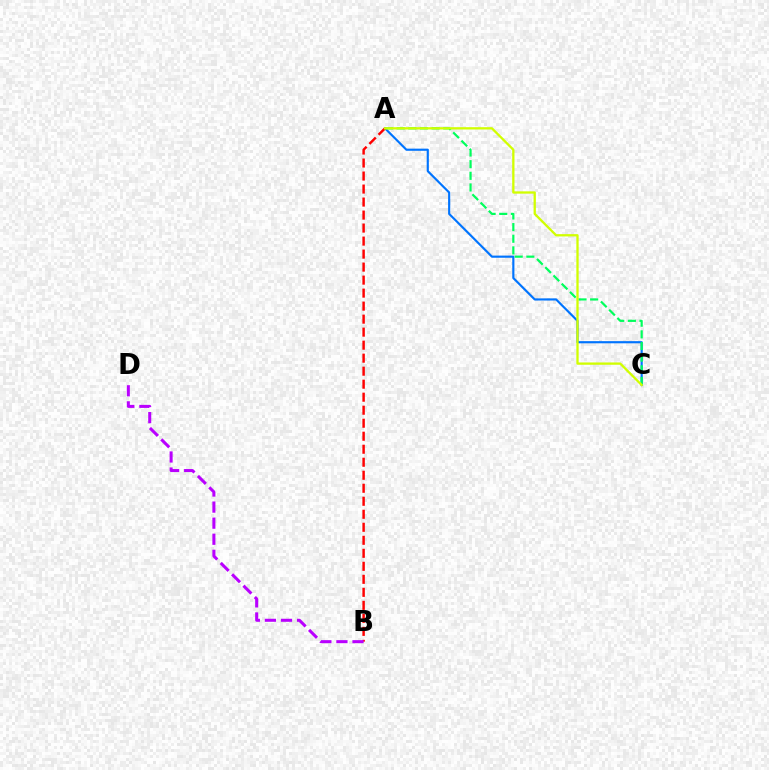{('A', 'C'): [{'color': '#0074ff', 'line_style': 'solid', 'thickness': 1.55}, {'color': '#00ff5c', 'line_style': 'dashed', 'thickness': 1.58}, {'color': '#d1ff00', 'line_style': 'solid', 'thickness': 1.66}], ('A', 'B'): [{'color': '#ff0000', 'line_style': 'dashed', 'thickness': 1.77}], ('B', 'D'): [{'color': '#b900ff', 'line_style': 'dashed', 'thickness': 2.18}]}